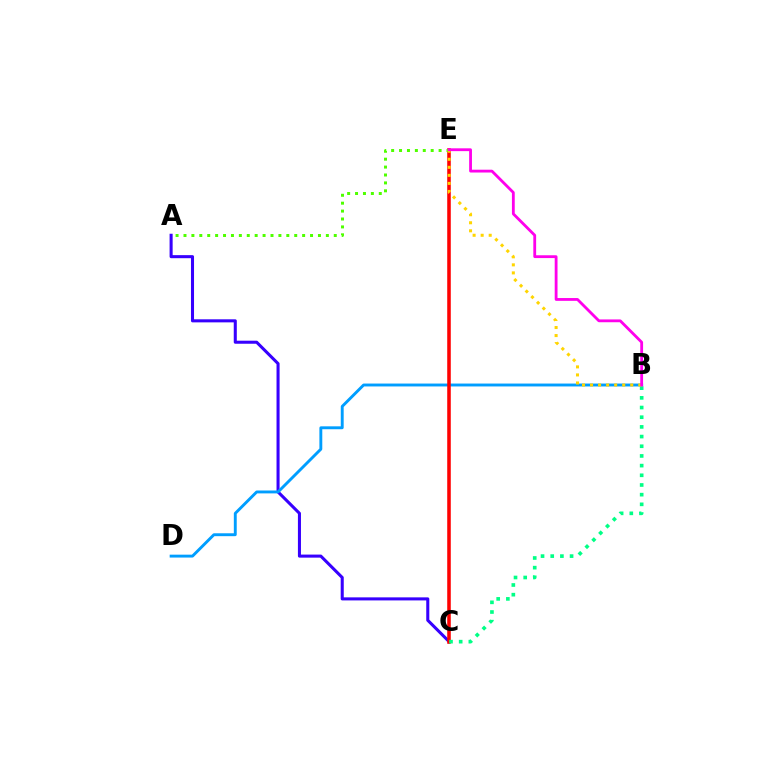{('A', 'C'): [{'color': '#3700ff', 'line_style': 'solid', 'thickness': 2.2}], ('B', 'D'): [{'color': '#009eff', 'line_style': 'solid', 'thickness': 2.09}], ('C', 'E'): [{'color': '#ff0000', 'line_style': 'solid', 'thickness': 2.56}], ('B', 'C'): [{'color': '#00ff86', 'line_style': 'dotted', 'thickness': 2.63}], ('A', 'E'): [{'color': '#4fff00', 'line_style': 'dotted', 'thickness': 2.15}], ('B', 'E'): [{'color': '#ffd500', 'line_style': 'dotted', 'thickness': 2.18}, {'color': '#ff00ed', 'line_style': 'solid', 'thickness': 2.03}]}